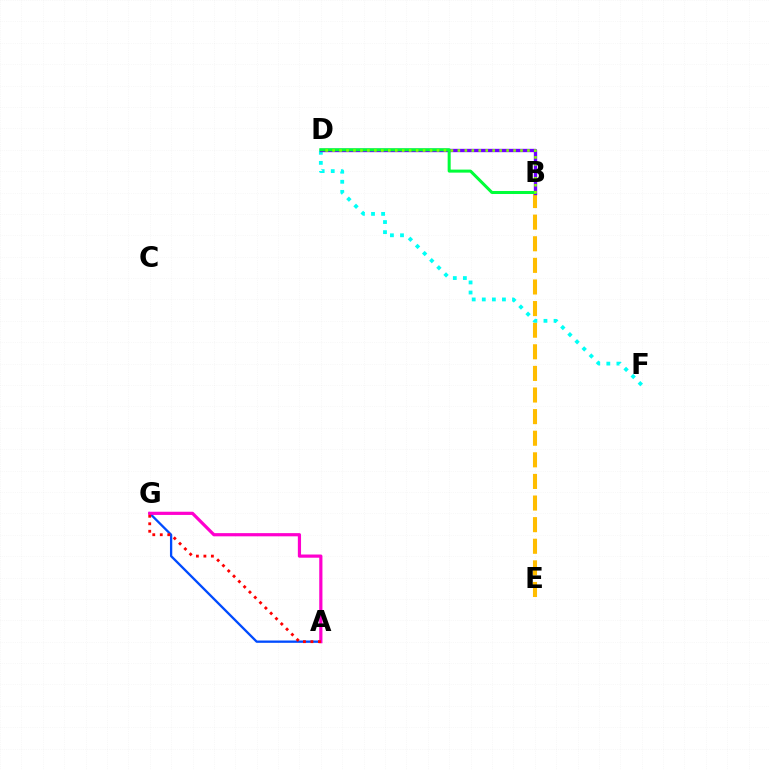{('A', 'G'): [{'color': '#004bff', 'line_style': 'solid', 'thickness': 1.66}, {'color': '#ff00cf', 'line_style': 'solid', 'thickness': 2.3}, {'color': '#ff0000', 'line_style': 'dotted', 'thickness': 2.04}], ('B', 'E'): [{'color': '#ffbd00', 'line_style': 'dashed', 'thickness': 2.94}], ('D', 'F'): [{'color': '#00fff6', 'line_style': 'dotted', 'thickness': 2.74}], ('B', 'D'): [{'color': '#7200ff', 'line_style': 'solid', 'thickness': 2.41}, {'color': '#00ff39', 'line_style': 'solid', 'thickness': 2.18}, {'color': '#84ff00', 'line_style': 'dotted', 'thickness': 1.89}]}